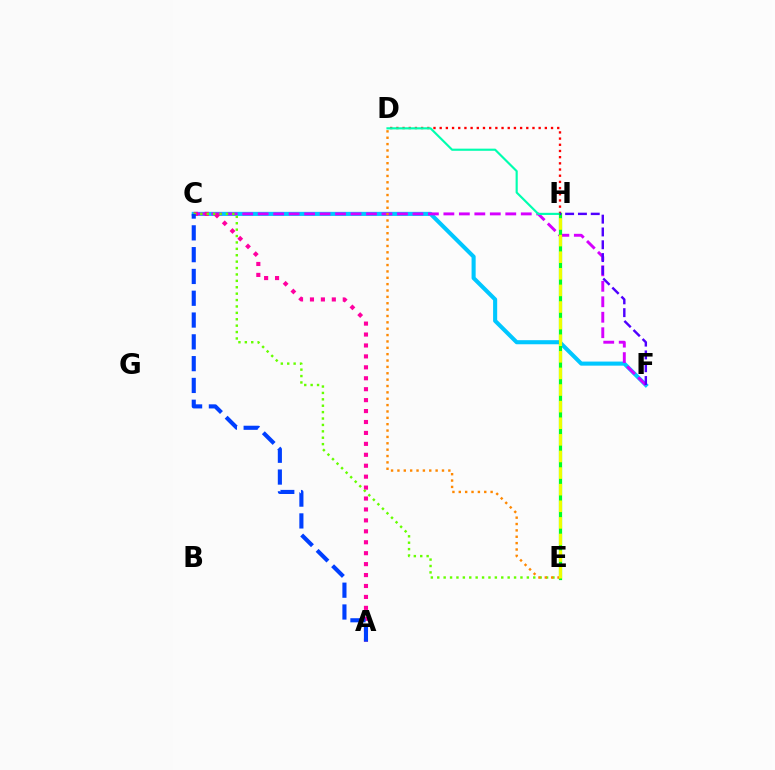{('C', 'F'): [{'color': '#00c7ff', 'line_style': 'solid', 'thickness': 2.94}, {'color': '#d600ff', 'line_style': 'dashed', 'thickness': 2.1}], ('D', 'H'): [{'color': '#ff0000', 'line_style': 'dotted', 'thickness': 1.68}, {'color': '#00ffaf', 'line_style': 'solid', 'thickness': 1.55}], ('A', 'C'): [{'color': '#ff00a0', 'line_style': 'dotted', 'thickness': 2.97}, {'color': '#003fff', 'line_style': 'dashed', 'thickness': 2.96}], ('C', 'E'): [{'color': '#66ff00', 'line_style': 'dotted', 'thickness': 1.74}], ('E', 'H'): [{'color': '#00ff27', 'line_style': 'solid', 'thickness': 2.32}, {'color': '#eeff00', 'line_style': 'dashed', 'thickness': 2.26}], ('F', 'H'): [{'color': '#4f00ff', 'line_style': 'dashed', 'thickness': 1.74}], ('D', 'E'): [{'color': '#ff8800', 'line_style': 'dotted', 'thickness': 1.73}]}